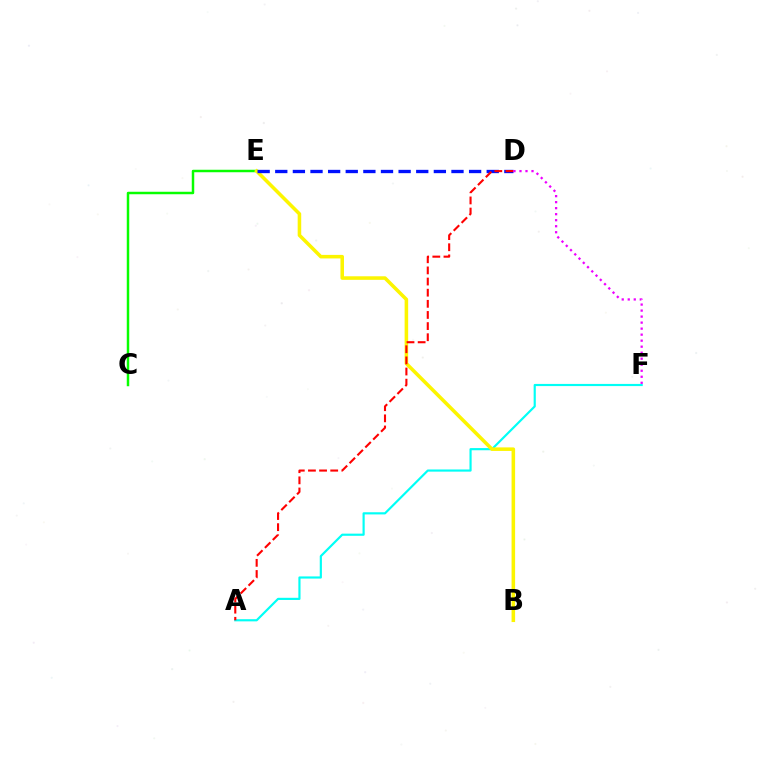{('A', 'F'): [{'color': '#00fff6', 'line_style': 'solid', 'thickness': 1.56}], ('C', 'E'): [{'color': '#08ff00', 'line_style': 'solid', 'thickness': 1.78}], ('B', 'E'): [{'color': '#fcf500', 'line_style': 'solid', 'thickness': 2.55}], ('D', 'E'): [{'color': '#0010ff', 'line_style': 'dashed', 'thickness': 2.39}], ('A', 'D'): [{'color': '#ff0000', 'line_style': 'dashed', 'thickness': 1.51}], ('D', 'F'): [{'color': '#ee00ff', 'line_style': 'dotted', 'thickness': 1.63}]}